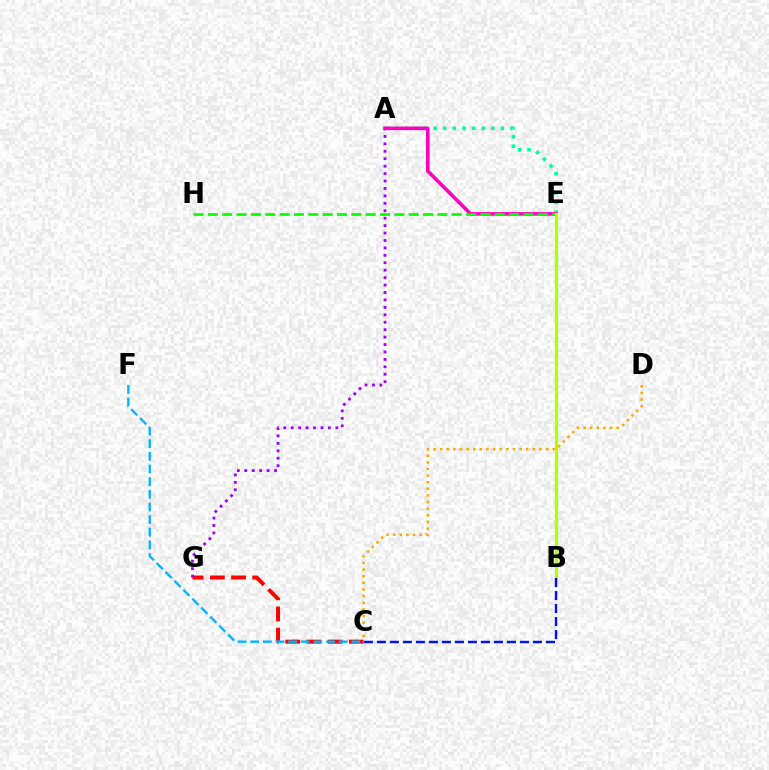{('C', 'G'): [{'color': '#ff0000', 'line_style': 'dashed', 'thickness': 2.88}], ('A', 'G'): [{'color': '#9b00ff', 'line_style': 'dotted', 'thickness': 2.02}], ('C', 'F'): [{'color': '#00b5ff', 'line_style': 'dashed', 'thickness': 1.72}], ('A', 'E'): [{'color': '#00ff9d', 'line_style': 'dotted', 'thickness': 2.61}, {'color': '#ff00bd', 'line_style': 'solid', 'thickness': 2.58}], ('C', 'D'): [{'color': '#ffa500', 'line_style': 'dotted', 'thickness': 1.8}], ('E', 'H'): [{'color': '#08ff00', 'line_style': 'dashed', 'thickness': 1.95}], ('B', 'E'): [{'color': '#b3ff00', 'line_style': 'solid', 'thickness': 2.28}], ('B', 'C'): [{'color': '#0010ff', 'line_style': 'dashed', 'thickness': 1.77}]}